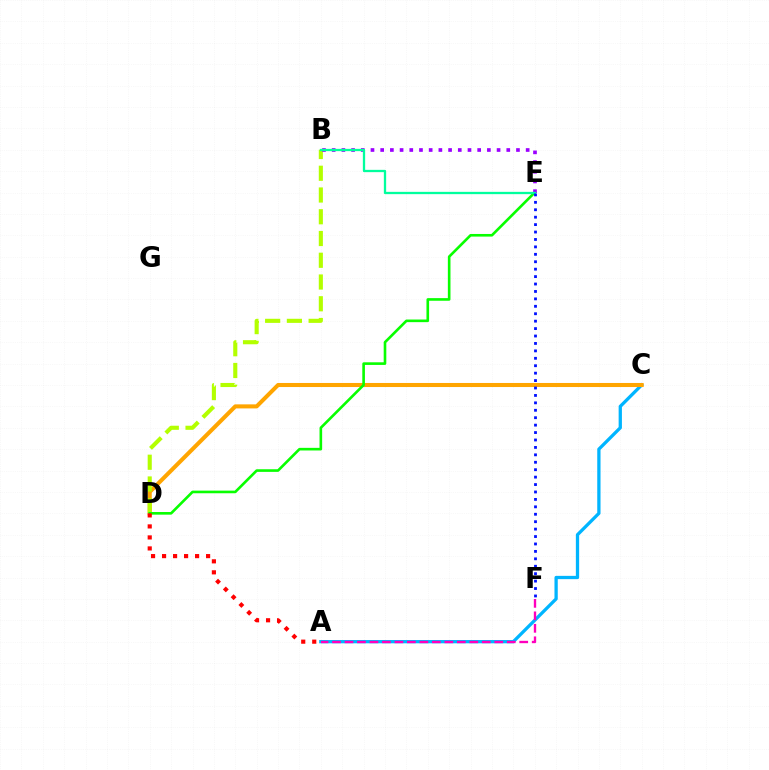{('A', 'C'): [{'color': '#00b5ff', 'line_style': 'solid', 'thickness': 2.36}], ('C', 'D'): [{'color': '#ffa500', 'line_style': 'solid', 'thickness': 2.92}], ('A', 'F'): [{'color': '#ff00bd', 'line_style': 'dashed', 'thickness': 1.7}], ('B', 'D'): [{'color': '#b3ff00', 'line_style': 'dashed', 'thickness': 2.95}], ('D', 'E'): [{'color': '#08ff00', 'line_style': 'solid', 'thickness': 1.89}], ('B', 'E'): [{'color': '#9b00ff', 'line_style': 'dotted', 'thickness': 2.64}, {'color': '#00ff9d', 'line_style': 'solid', 'thickness': 1.65}], ('A', 'D'): [{'color': '#ff0000', 'line_style': 'dotted', 'thickness': 2.99}], ('E', 'F'): [{'color': '#0010ff', 'line_style': 'dotted', 'thickness': 2.02}]}